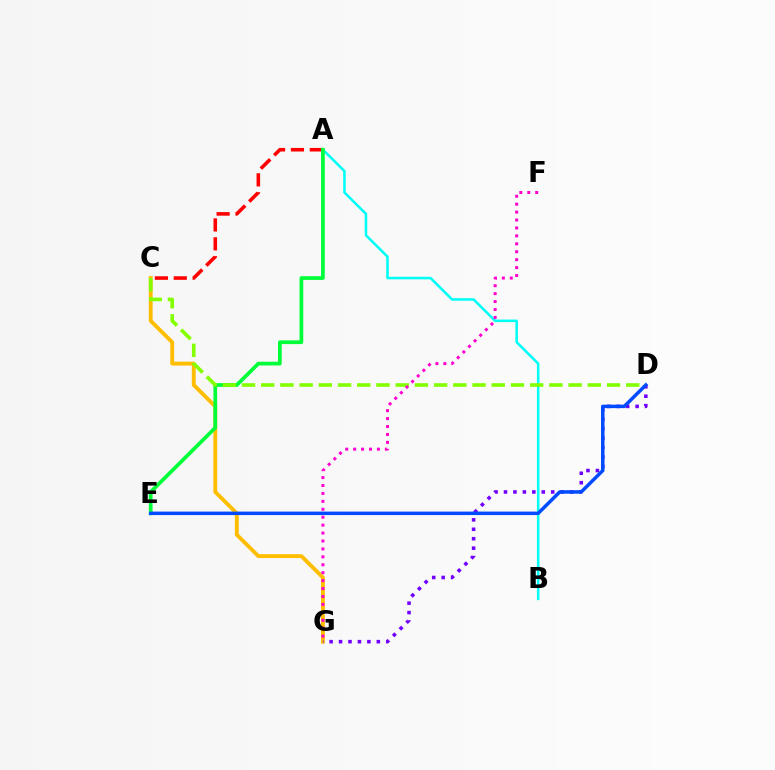{('C', 'G'): [{'color': '#ffbd00', 'line_style': 'solid', 'thickness': 2.77}], ('D', 'G'): [{'color': '#7200ff', 'line_style': 'dotted', 'thickness': 2.57}], ('A', 'B'): [{'color': '#00fff6', 'line_style': 'solid', 'thickness': 1.84}], ('A', 'C'): [{'color': '#ff0000', 'line_style': 'dashed', 'thickness': 2.57}], ('A', 'E'): [{'color': '#00ff39', 'line_style': 'solid', 'thickness': 2.69}], ('C', 'D'): [{'color': '#84ff00', 'line_style': 'dashed', 'thickness': 2.61}], ('F', 'G'): [{'color': '#ff00cf', 'line_style': 'dotted', 'thickness': 2.15}], ('D', 'E'): [{'color': '#004bff', 'line_style': 'solid', 'thickness': 2.5}]}